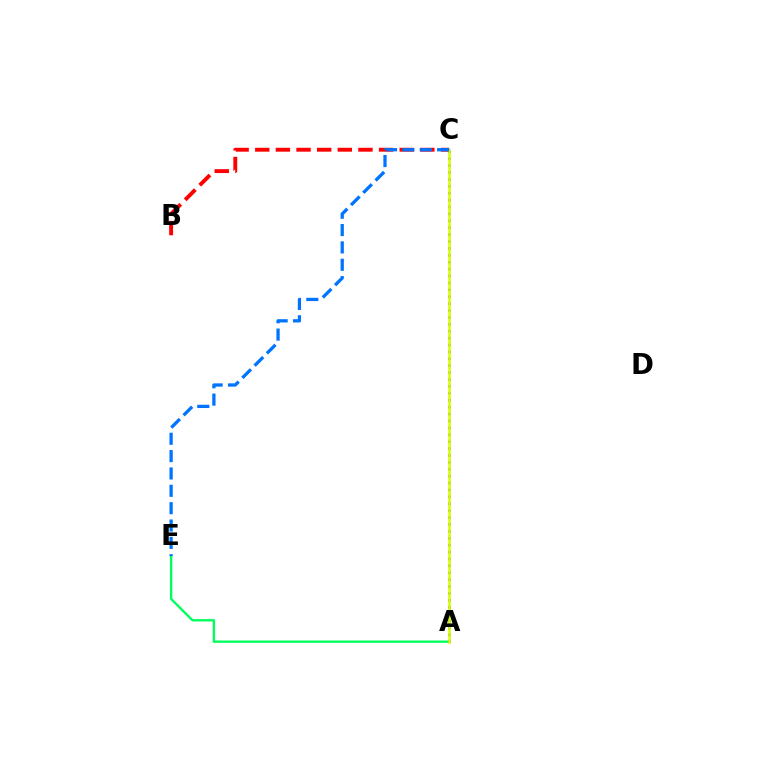{('A', 'E'): [{'color': '#00ff5c', 'line_style': 'solid', 'thickness': 1.69}], ('A', 'C'): [{'color': '#b900ff', 'line_style': 'dotted', 'thickness': 1.88}, {'color': '#d1ff00', 'line_style': 'solid', 'thickness': 1.81}], ('B', 'C'): [{'color': '#ff0000', 'line_style': 'dashed', 'thickness': 2.8}], ('C', 'E'): [{'color': '#0074ff', 'line_style': 'dashed', 'thickness': 2.36}]}